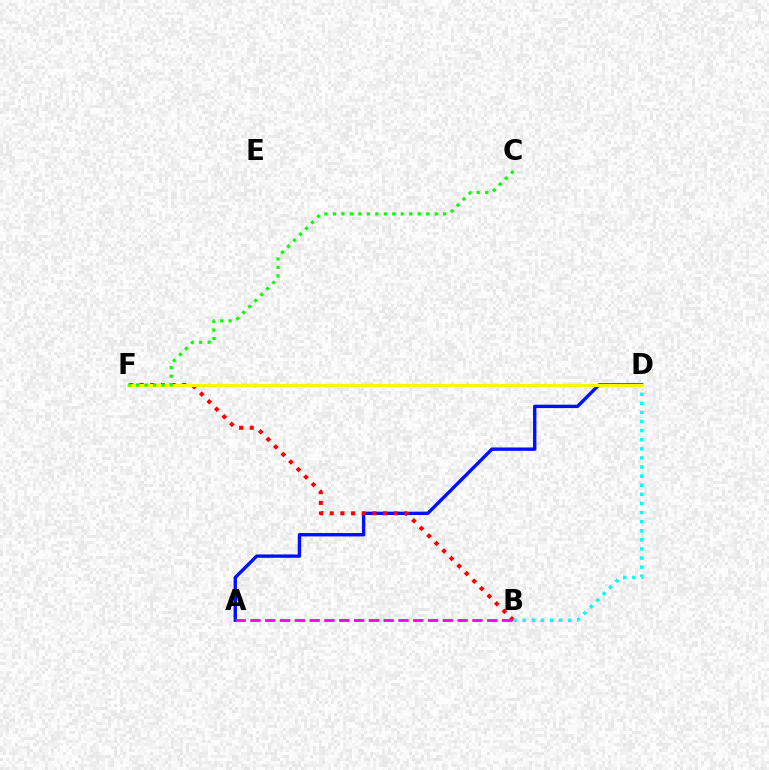{('A', 'D'): [{'color': '#0010ff', 'line_style': 'solid', 'thickness': 2.43}], ('B', 'F'): [{'color': '#ff0000', 'line_style': 'dotted', 'thickness': 2.9}], ('B', 'D'): [{'color': '#00fff6', 'line_style': 'dotted', 'thickness': 2.47}], ('D', 'F'): [{'color': '#fcf500', 'line_style': 'solid', 'thickness': 2.21}], ('A', 'B'): [{'color': '#ee00ff', 'line_style': 'dashed', 'thickness': 2.01}], ('C', 'F'): [{'color': '#08ff00', 'line_style': 'dotted', 'thickness': 2.3}]}